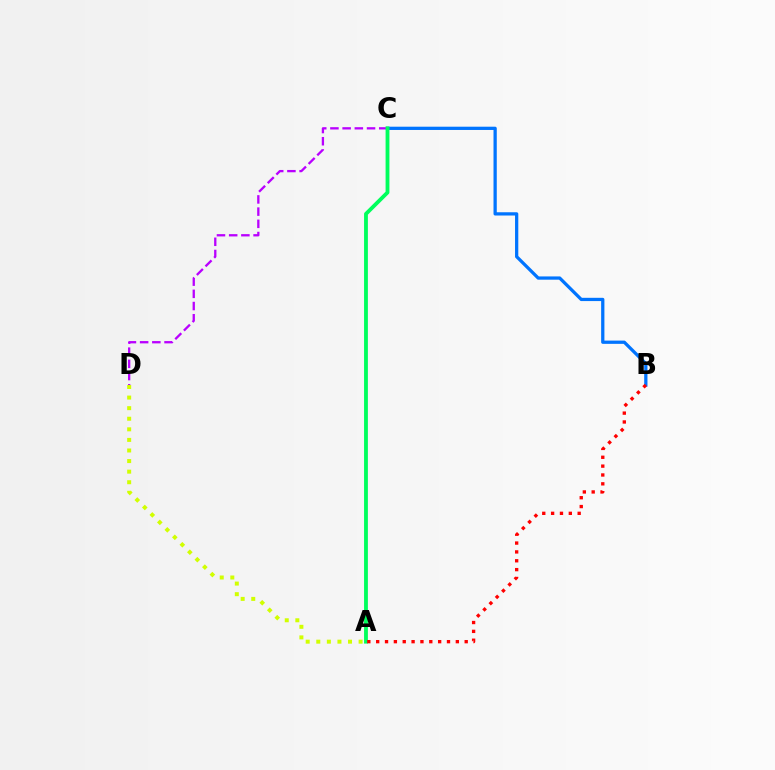{('B', 'C'): [{'color': '#0074ff', 'line_style': 'solid', 'thickness': 2.35}], ('C', 'D'): [{'color': '#b900ff', 'line_style': 'dashed', 'thickness': 1.66}], ('A', 'C'): [{'color': '#00ff5c', 'line_style': 'solid', 'thickness': 2.75}], ('A', 'D'): [{'color': '#d1ff00', 'line_style': 'dotted', 'thickness': 2.87}], ('A', 'B'): [{'color': '#ff0000', 'line_style': 'dotted', 'thickness': 2.41}]}